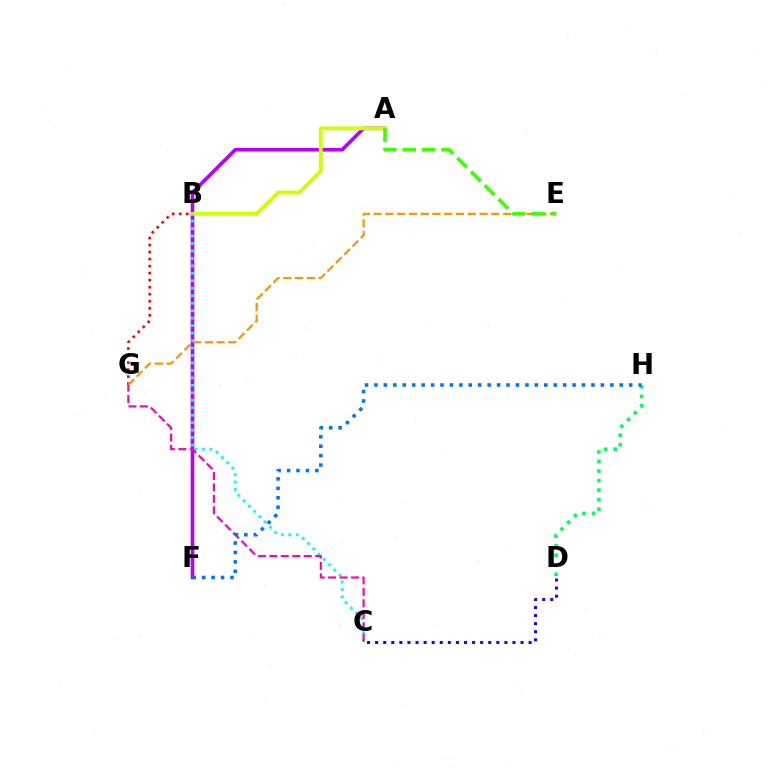{('A', 'F'): [{'color': '#b900ff', 'line_style': 'solid', 'thickness': 2.63}], ('B', 'G'): [{'color': '#ff0000', 'line_style': 'dotted', 'thickness': 1.91}], ('C', 'D'): [{'color': '#2500ff', 'line_style': 'dotted', 'thickness': 2.19}], ('D', 'H'): [{'color': '#00ff5c', 'line_style': 'dotted', 'thickness': 2.59}], ('A', 'B'): [{'color': '#d1ff00', 'line_style': 'solid', 'thickness': 2.74}], ('E', 'G'): [{'color': '#ff9400', 'line_style': 'dashed', 'thickness': 1.6}], ('B', 'C'): [{'color': '#00fff6', 'line_style': 'dotted', 'thickness': 2.03}], ('A', 'E'): [{'color': '#3dff00', 'line_style': 'dashed', 'thickness': 2.64}], ('C', 'G'): [{'color': '#ff00ac', 'line_style': 'dashed', 'thickness': 1.56}], ('F', 'H'): [{'color': '#0074ff', 'line_style': 'dotted', 'thickness': 2.56}]}